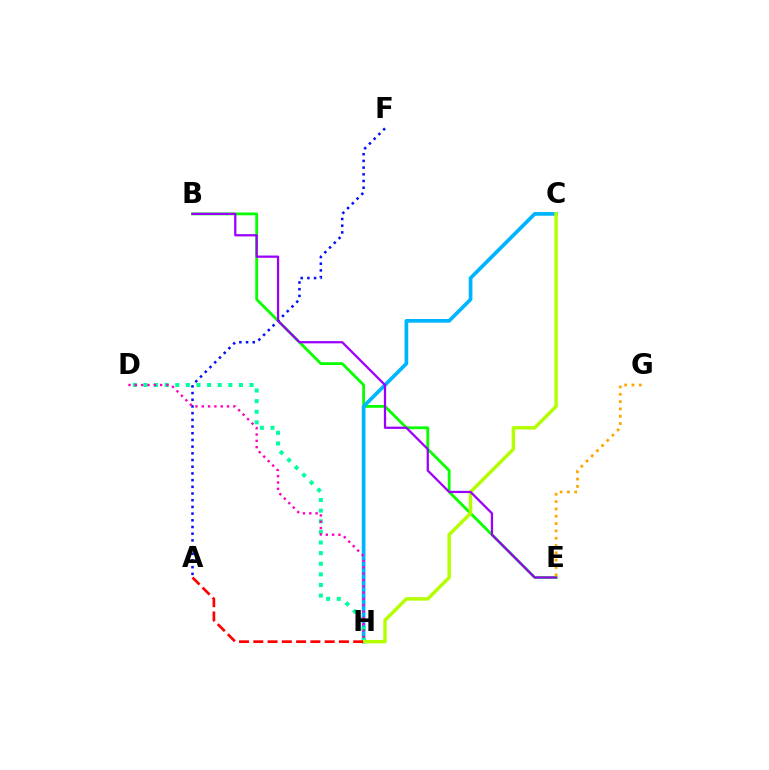{('B', 'E'): [{'color': '#08ff00', 'line_style': 'solid', 'thickness': 2.02}, {'color': '#9b00ff', 'line_style': 'solid', 'thickness': 1.63}], ('C', 'H'): [{'color': '#00b5ff', 'line_style': 'solid', 'thickness': 2.66}, {'color': '#b3ff00', 'line_style': 'solid', 'thickness': 2.48}], ('D', 'H'): [{'color': '#00ff9d', 'line_style': 'dotted', 'thickness': 2.88}, {'color': '#ff00bd', 'line_style': 'dotted', 'thickness': 1.72}], ('A', 'H'): [{'color': '#ff0000', 'line_style': 'dashed', 'thickness': 1.94}], ('A', 'F'): [{'color': '#0010ff', 'line_style': 'dotted', 'thickness': 1.82}], ('E', 'G'): [{'color': '#ffa500', 'line_style': 'dotted', 'thickness': 1.99}]}